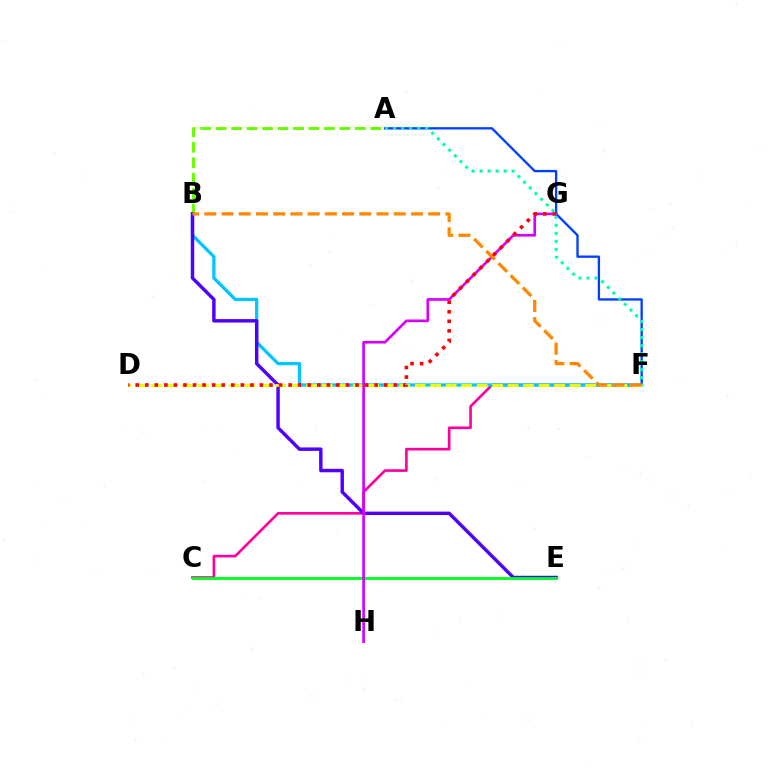{('A', 'F'): [{'color': '#003fff', 'line_style': 'solid', 'thickness': 1.67}, {'color': '#00ffaf', 'line_style': 'dotted', 'thickness': 2.18}], ('C', 'F'): [{'color': '#ff00a0', 'line_style': 'solid', 'thickness': 1.9}], ('A', 'B'): [{'color': '#66ff00', 'line_style': 'dashed', 'thickness': 2.1}], ('B', 'F'): [{'color': '#00c7ff', 'line_style': 'solid', 'thickness': 2.36}, {'color': '#ff8800', 'line_style': 'dashed', 'thickness': 2.34}], ('B', 'E'): [{'color': '#4f00ff', 'line_style': 'solid', 'thickness': 2.48}], ('D', 'F'): [{'color': '#eeff00', 'line_style': 'dashed', 'thickness': 2.11}], ('C', 'E'): [{'color': '#00ff27', 'line_style': 'solid', 'thickness': 2.06}], ('G', 'H'): [{'color': '#d600ff', 'line_style': 'solid', 'thickness': 1.92}], ('D', 'G'): [{'color': '#ff0000', 'line_style': 'dotted', 'thickness': 2.6}]}